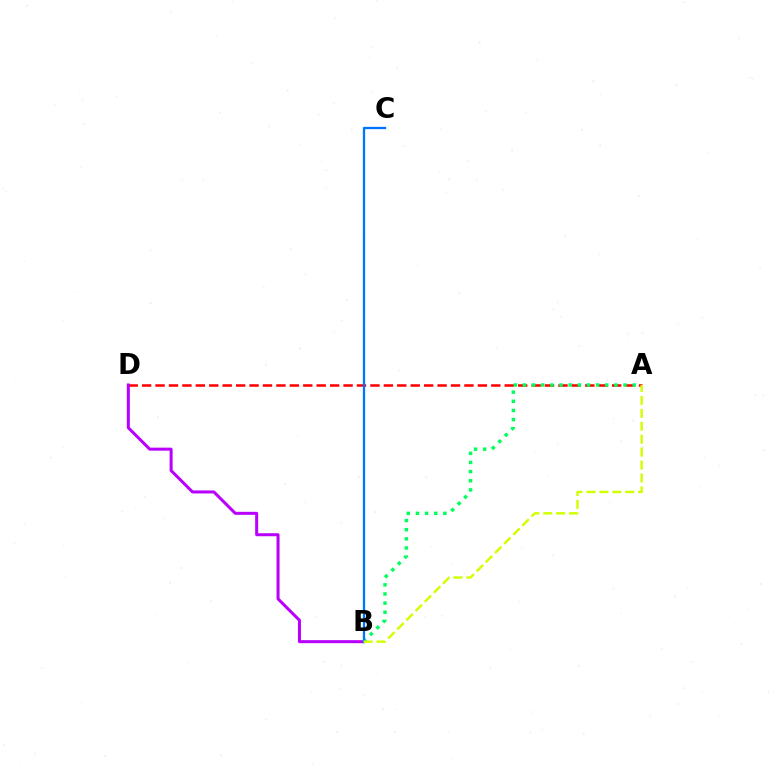{('A', 'D'): [{'color': '#ff0000', 'line_style': 'dashed', 'thickness': 1.82}], ('B', 'D'): [{'color': '#b900ff', 'line_style': 'solid', 'thickness': 2.18}], ('A', 'B'): [{'color': '#00ff5c', 'line_style': 'dotted', 'thickness': 2.48}, {'color': '#d1ff00', 'line_style': 'dashed', 'thickness': 1.76}], ('B', 'C'): [{'color': '#0074ff', 'line_style': 'solid', 'thickness': 1.64}]}